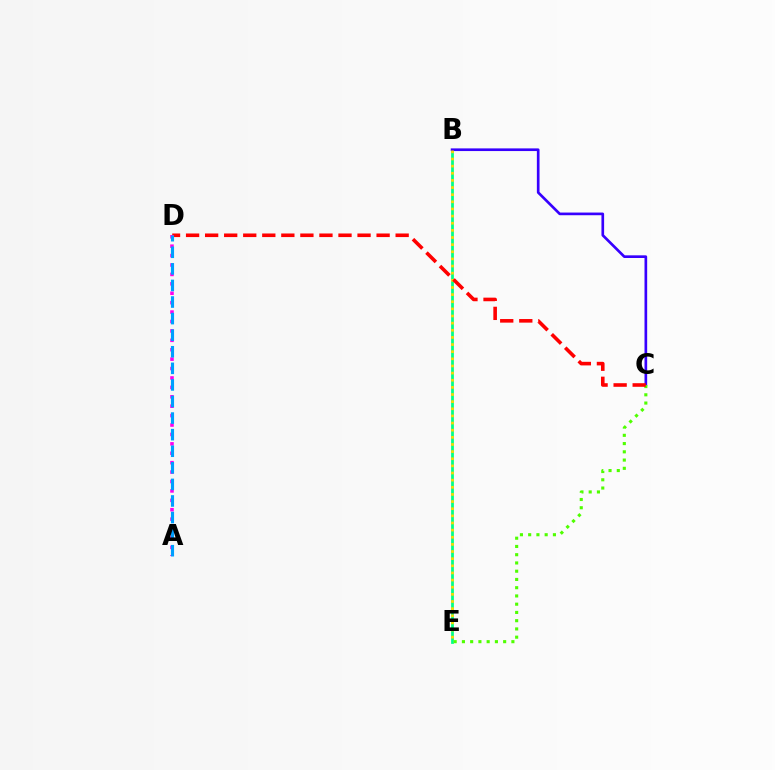{('B', 'E'): [{'color': '#00ff86', 'line_style': 'solid', 'thickness': 1.98}, {'color': '#ffd500', 'line_style': 'dotted', 'thickness': 1.94}], ('B', 'C'): [{'color': '#3700ff', 'line_style': 'solid', 'thickness': 1.92}], ('C', 'E'): [{'color': '#4fff00', 'line_style': 'dotted', 'thickness': 2.24}], ('C', 'D'): [{'color': '#ff0000', 'line_style': 'dashed', 'thickness': 2.59}], ('A', 'D'): [{'color': '#ff00ed', 'line_style': 'dotted', 'thickness': 2.56}, {'color': '#009eff', 'line_style': 'dashed', 'thickness': 2.25}]}